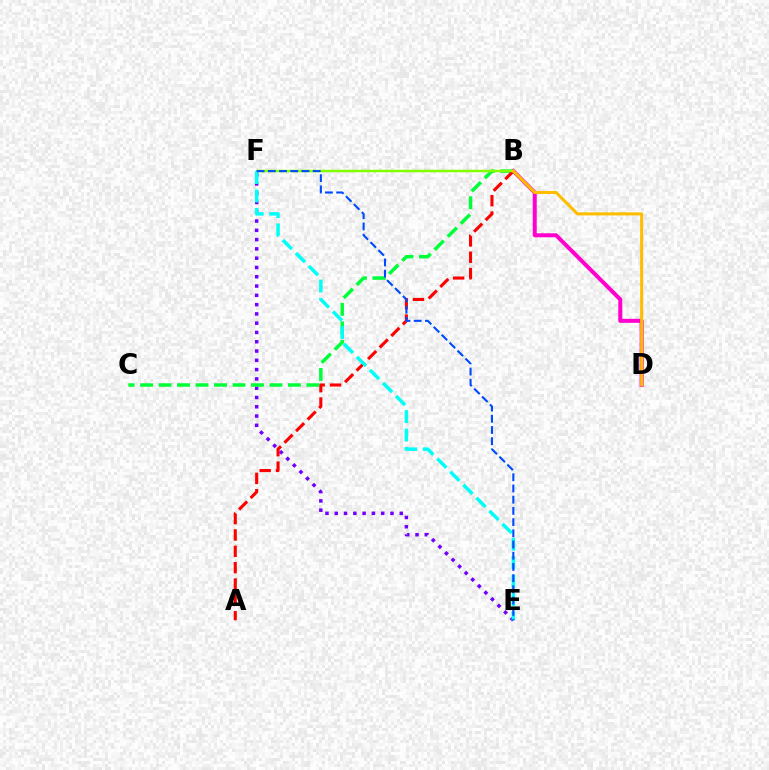{('E', 'F'): [{'color': '#7200ff', 'line_style': 'dotted', 'thickness': 2.52}, {'color': '#00fff6', 'line_style': 'dashed', 'thickness': 2.51}, {'color': '#004bff', 'line_style': 'dashed', 'thickness': 1.52}], ('B', 'C'): [{'color': '#00ff39', 'line_style': 'dashed', 'thickness': 2.51}], ('A', 'B'): [{'color': '#ff0000', 'line_style': 'dashed', 'thickness': 2.22}], ('B', 'D'): [{'color': '#ff00cf', 'line_style': 'solid', 'thickness': 2.89}, {'color': '#ffbd00', 'line_style': 'solid', 'thickness': 2.21}], ('B', 'F'): [{'color': '#84ff00', 'line_style': 'solid', 'thickness': 1.8}]}